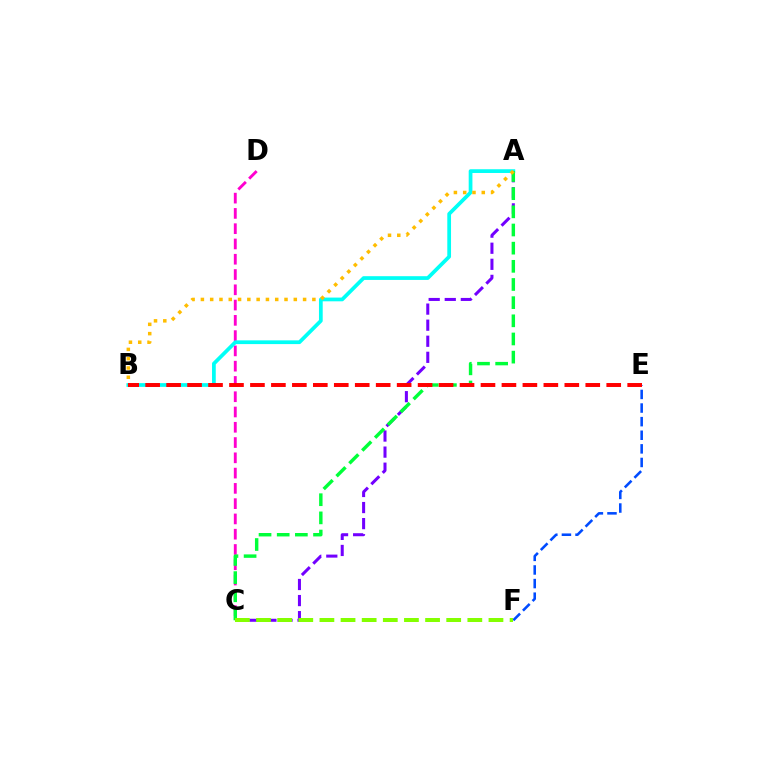{('E', 'F'): [{'color': '#004bff', 'line_style': 'dashed', 'thickness': 1.85}], ('A', 'C'): [{'color': '#7200ff', 'line_style': 'dashed', 'thickness': 2.18}, {'color': '#00ff39', 'line_style': 'dashed', 'thickness': 2.47}], ('C', 'D'): [{'color': '#ff00cf', 'line_style': 'dashed', 'thickness': 2.08}], ('A', 'B'): [{'color': '#00fff6', 'line_style': 'solid', 'thickness': 2.69}, {'color': '#ffbd00', 'line_style': 'dotted', 'thickness': 2.52}], ('B', 'E'): [{'color': '#ff0000', 'line_style': 'dashed', 'thickness': 2.85}], ('C', 'F'): [{'color': '#84ff00', 'line_style': 'dashed', 'thickness': 2.87}]}